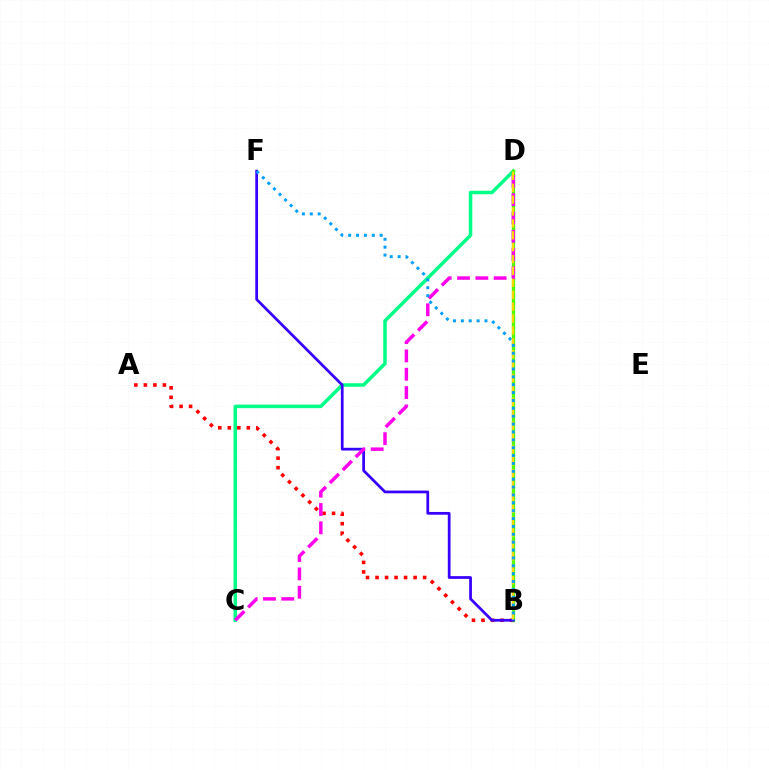{('C', 'D'): [{'color': '#00ff86', 'line_style': 'solid', 'thickness': 2.53}, {'color': '#ff00ed', 'line_style': 'dashed', 'thickness': 2.49}], ('A', 'B'): [{'color': '#ff0000', 'line_style': 'dotted', 'thickness': 2.58}], ('B', 'D'): [{'color': '#4fff00', 'line_style': 'solid', 'thickness': 2.4}, {'color': '#ffd500', 'line_style': 'dashed', 'thickness': 1.62}], ('B', 'F'): [{'color': '#3700ff', 'line_style': 'solid', 'thickness': 1.98}, {'color': '#009eff', 'line_style': 'dotted', 'thickness': 2.14}]}